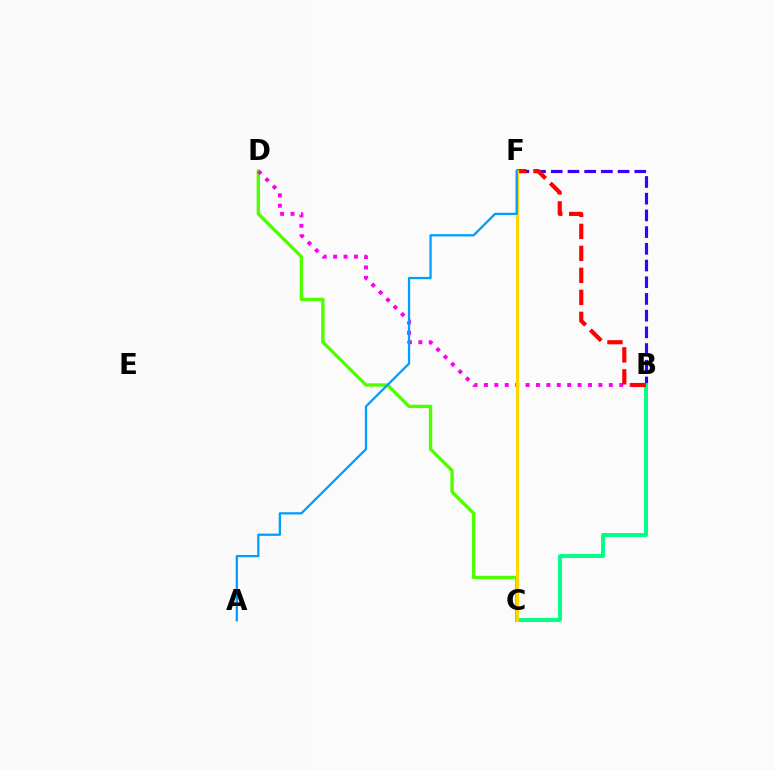{('B', 'F'): [{'color': '#3700ff', 'line_style': 'dashed', 'thickness': 2.27}, {'color': '#ff0000', 'line_style': 'dashed', 'thickness': 2.99}], ('B', 'C'): [{'color': '#00ff86', 'line_style': 'solid', 'thickness': 2.83}], ('C', 'D'): [{'color': '#4fff00', 'line_style': 'solid', 'thickness': 2.42}], ('B', 'D'): [{'color': '#ff00ed', 'line_style': 'dotted', 'thickness': 2.83}], ('C', 'F'): [{'color': '#ffd500', 'line_style': 'solid', 'thickness': 2.27}], ('A', 'F'): [{'color': '#009eff', 'line_style': 'solid', 'thickness': 1.64}]}